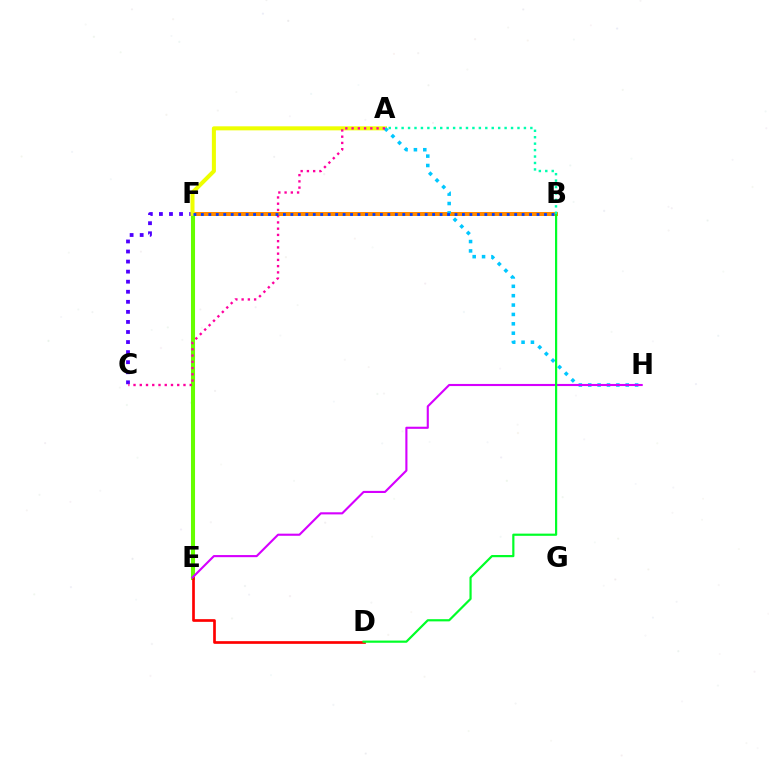{('E', 'F'): [{'color': '#66ff00', 'line_style': 'solid', 'thickness': 2.93}], ('C', 'F'): [{'color': '#4f00ff', 'line_style': 'dotted', 'thickness': 2.73}], ('B', 'F'): [{'color': '#ff8800', 'line_style': 'solid', 'thickness': 2.88}, {'color': '#003fff', 'line_style': 'dotted', 'thickness': 2.03}], ('A', 'F'): [{'color': '#eeff00', 'line_style': 'solid', 'thickness': 2.9}], ('A', 'H'): [{'color': '#00c7ff', 'line_style': 'dotted', 'thickness': 2.55}], ('D', 'E'): [{'color': '#ff0000', 'line_style': 'solid', 'thickness': 1.94}], ('E', 'H'): [{'color': '#d600ff', 'line_style': 'solid', 'thickness': 1.53}], ('B', 'D'): [{'color': '#00ff27', 'line_style': 'solid', 'thickness': 1.58}], ('A', 'B'): [{'color': '#00ffaf', 'line_style': 'dotted', 'thickness': 1.75}], ('A', 'C'): [{'color': '#ff00a0', 'line_style': 'dotted', 'thickness': 1.7}]}